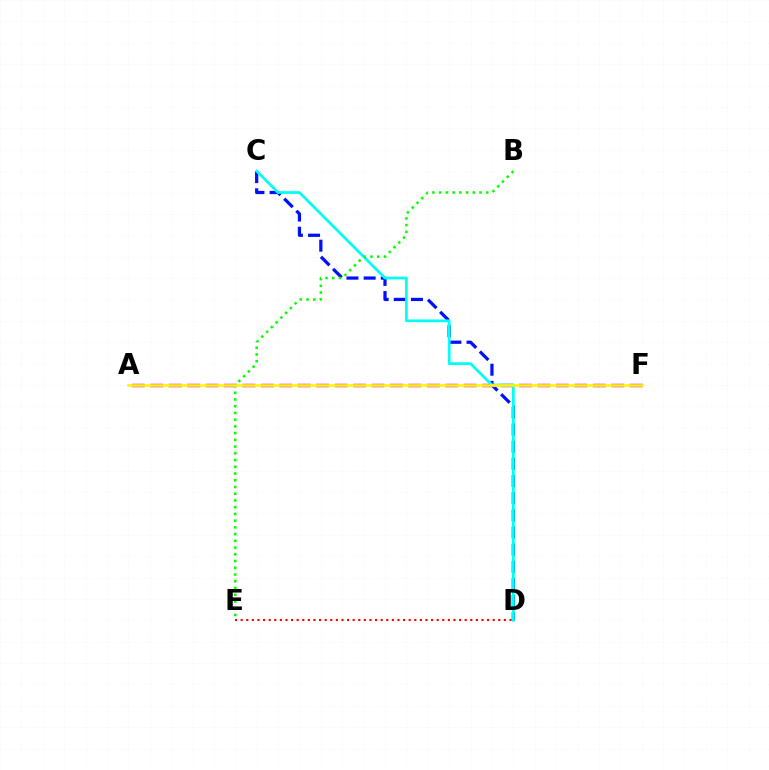{('C', 'D'): [{'color': '#0010ff', 'line_style': 'dashed', 'thickness': 2.33}, {'color': '#00fff6', 'line_style': 'solid', 'thickness': 1.97}], ('A', 'F'): [{'color': '#ee00ff', 'line_style': 'dashed', 'thickness': 2.5}, {'color': '#fcf500', 'line_style': 'solid', 'thickness': 1.9}], ('B', 'E'): [{'color': '#08ff00', 'line_style': 'dotted', 'thickness': 1.83}], ('D', 'E'): [{'color': '#ff0000', 'line_style': 'dotted', 'thickness': 1.52}]}